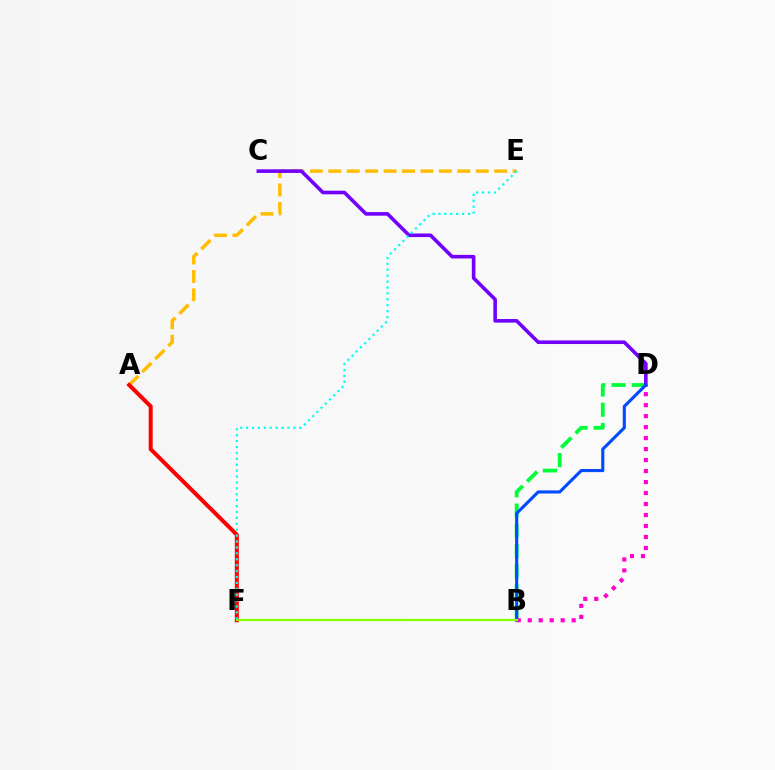{('A', 'E'): [{'color': '#ffbd00', 'line_style': 'dashed', 'thickness': 2.5}], ('A', 'F'): [{'color': '#ff0000', 'line_style': 'solid', 'thickness': 2.88}], ('B', 'D'): [{'color': '#00ff39', 'line_style': 'dashed', 'thickness': 2.75}, {'color': '#004bff', 'line_style': 'solid', 'thickness': 2.24}, {'color': '#ff00cf', 'line_style': 'dotted', 'thickness': 2.99}], ('C', 'D'): [{'color': '#7200ff', 'line_style': 'solid', 'thickness': 2.59}], ('B', 'F'): [{'color': '#84ff00', 'line_style': 'solid', 'thickness': 1.58}], ('E', 'F'): [{'color': '#00fff6', 'line_style': 'dotted', 'thickness': 1.6}]}